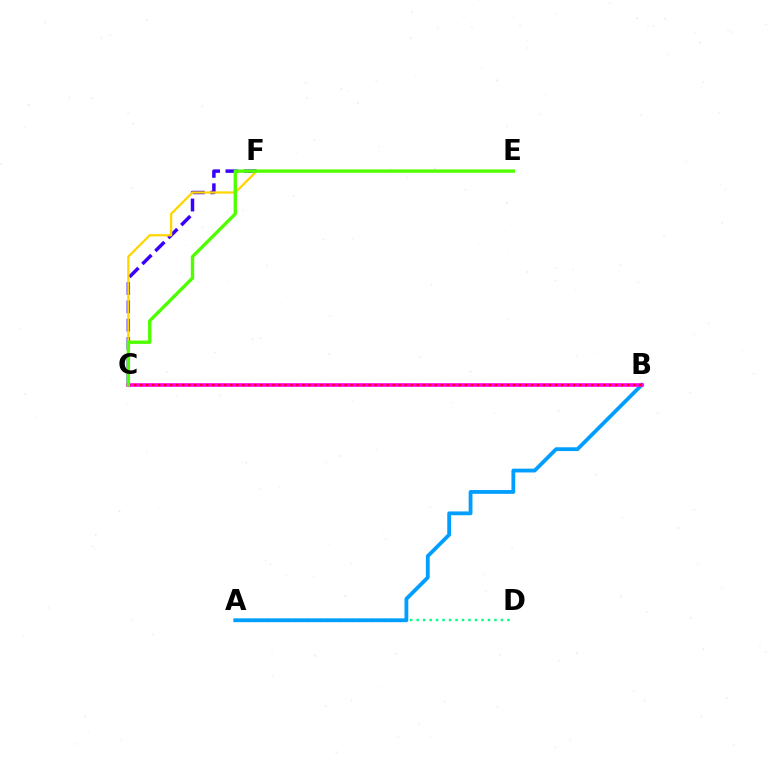{('A', 'D'): [{'color': '#00ff86', 'line_style': 'dotted', 'thickness': 1.76}], ('C', 'F'): [{'color': '#3700ff', 'line_style': 'dashed', 'thickness': 2.49}, {'color': '#ffd500', 'line_style': 'solid', 'thickness': 1.63}], ('A', 'B'): [{'color': '#009eff', 'line_style': 'solid', 'thickness': 2.73}], ('B', 'C'): [{'color': '#ff00ed', 'line_style': 'solid', 'thickness': 2.6}, {'color': '#ff0000', 'line_style': 'dotted', 'thickness': 1.63}], ('C', 'E'): [{'color': '#4fff00', 'line_style': 'solid', 'thickness': 2.41}]}